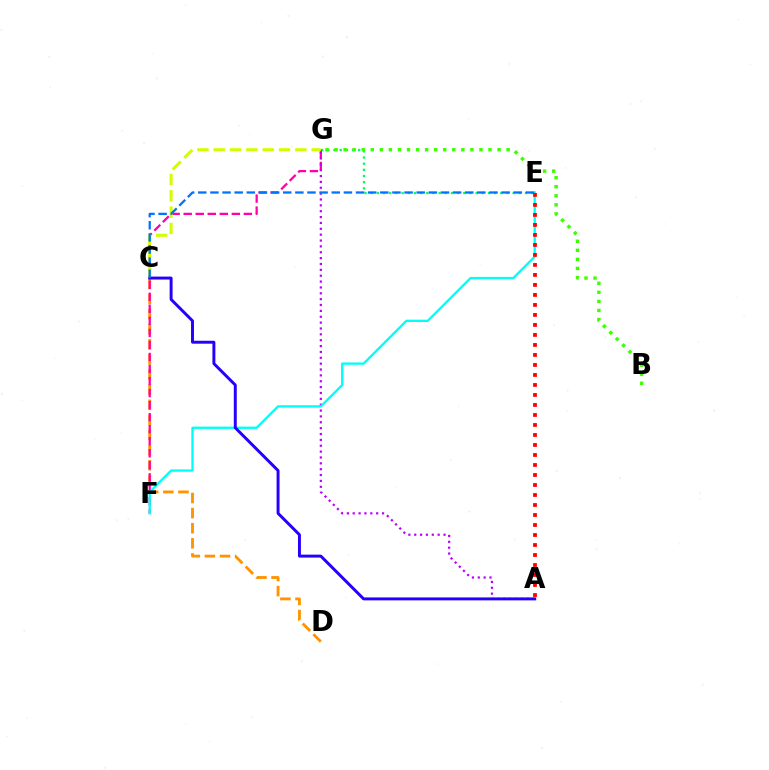{('E', 'G'): [{'color': '#00ff5c', 'line_style': 'dotted', 'thickness': 1.68}], ('C', 'D'): [{'color': '#ff9400', 'line_style': 'dashed', 'thickness': 2.05}], ('F', 'G'): [{'color': '#ff00ac', 'line_style': 'dashed', 'thickness': 1.64}], ('B', 'G'): [{'color': '#3dff00', 'line_style': 'dotted', 'thickness': 2.46}], ('A', 'G'): [{'color': '#b900ff', 'line_style': 'dotted', 'thickness': 1.59}], ('E', 'F'): [{'color': '#00fff6', 'line_style': 'solid', 'thickness': 1.68}], ('C', 'G'): [{'color': '#d1ff00', 'line_style': 'dashed', 'thickness': 2.22}], ('A', 'E'): [{'color': '#ff0000', 'line_style': 'dotted', 'thickness': 2.72}], ('A', 'C'): [{'color': '#2500ff', 'line_style': 'solid', 'thickness': 2.12}], ('C', 'E'): [{'color': '#0074ff', 'line_style': 'dashed', 'thickness': 1.65}]}